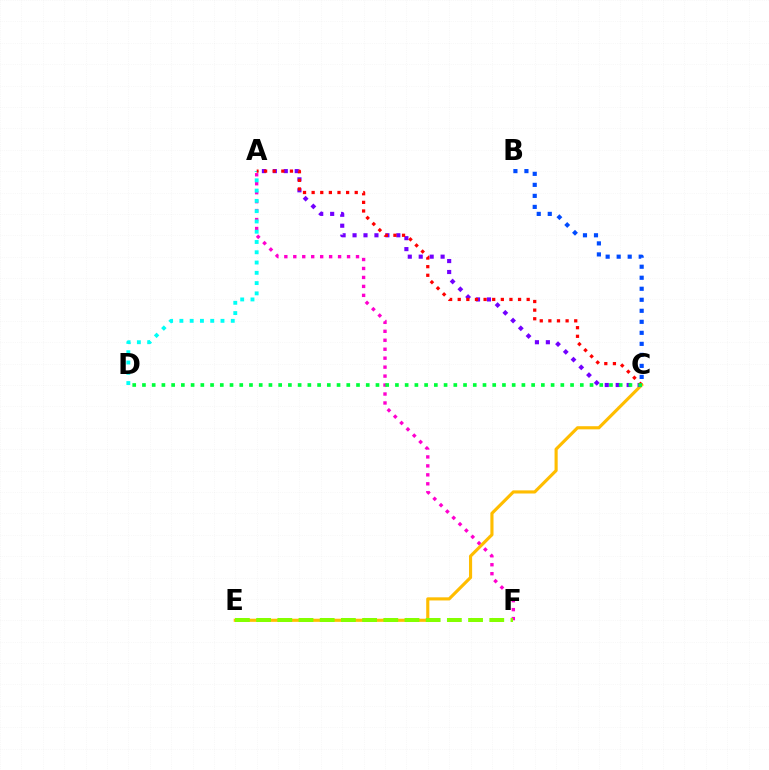{('A', 'F'): [{'color': '#ff00cf', 'line_style': 'dotted', 'thickness': 2.43}], ('C', 'E'): [{'color': '#ffbd00', 'line_style': 'solid', 'thickness': 2.26}], ('A', 'C'): [{'color': '#7200ff', 'line_style': 'dotted', 'thickness': 2.97}, {'color': '#ff0000', 'line_style': 'dotted', 'thickness': 2.34}], ('A', 'D'): [{'color': '#00fff6', 'line_style': 'dotted', 'thickness': 2.79}], ('B', 'C'): [{'color': '#004bff', 'line_style': 'dotted', 'thickness': 2.99}], ('C', 'D'): [{'color': '#00ff39', 'line_style': 'dotted', 'thickness': 2.64}], ('E', 'F'): [{'color': '#84ff00', 'line_style': 'dashed', 'thickness': 2.88}]}